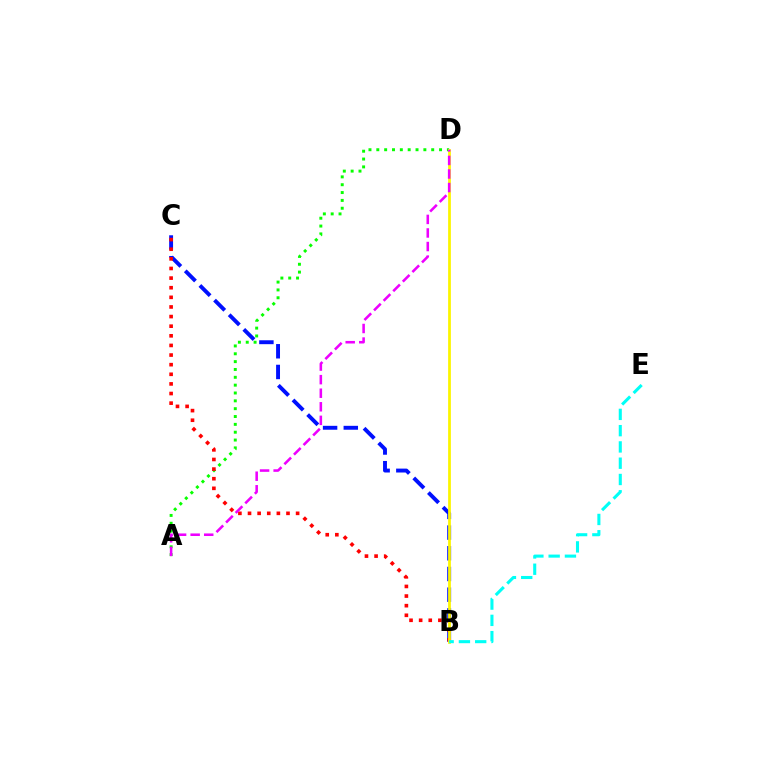{('A', 'D'): [{'color': '#08ff00', 'line_style': 'dotted', 'thickness': 2.13}, {'color': '#ee00ff', 'line_style': 'dashed', 'thickness': 1.84}], ('B', 'C'): [{'color': '#0010ff', 'line_style': 'dashed', 'thickness': 2.81}, {'color': '#ff0000', 'line_style': 'dotted', 'thickness': 2.61}], ('B', 'D'): [{'color': '#fcf500', 'line_style': 'solid', 'thickness': 1.99}], ('B', 'E'): [{'color': '#00fff6', 'line_style': 'dashed', 'thickness': 2.21}]}